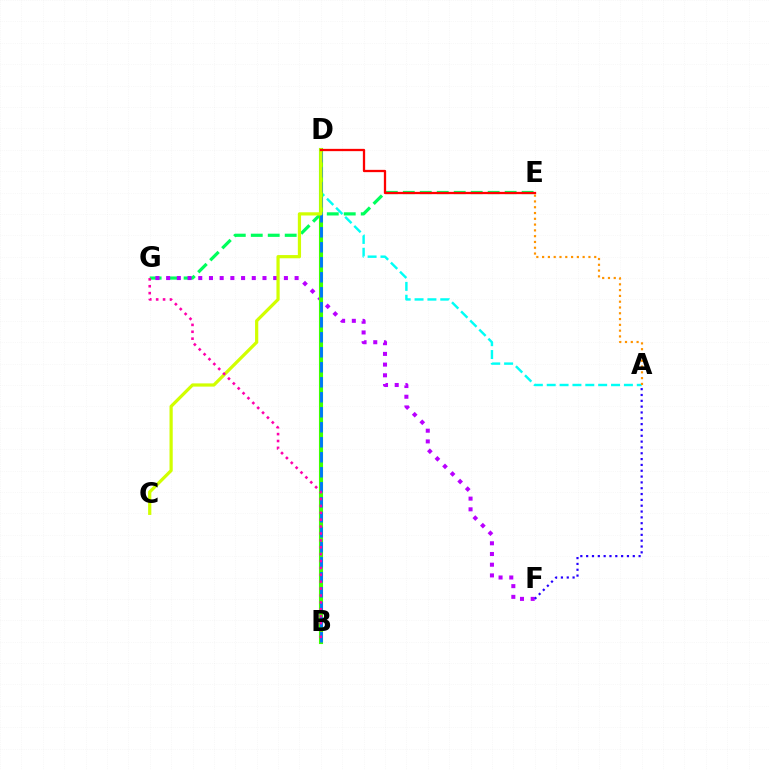{('A', 'D'): [{'color': '#00fff6', 'line_style': 'dashed', 'thickness': 1.75}], ('E', 'G'): [{'color': '#00ff5c', 'line_style': 'dashed', 'thickness': 2.31}], ('F', 'G'): [{'color': '#b900ff', 'line_style': 'dotted', 'thickness': 2.91}], ('B', 'D'): [{'color': '#3dff00', 'line_style': 'solid', 'thickness': 2.95}, {'color': '#0074ff', 'line_style': 'dashed', 'thickness': 2.04}], ('A', 'F'): [{'color': '#2500ff', 'line_style': 'dotted', 'thickness': 1.58}], ('A', 'E'): [{'color': '#ff9400', 'line_style': 'dotted', 'thickness': 1.57}], ('C', 'D'): [{'color': '#d1ff00', 'line_style': 'solid', 'thickness': 2.32}], ('D', 'E'): [{'color': '#ff0000', 'line_style': 'solid', 'thickness': 1.65}], ('B', 'G'): [{'color': '#ff00ac', 'line_style': 'dotted', 'thickness': 1.87}]}